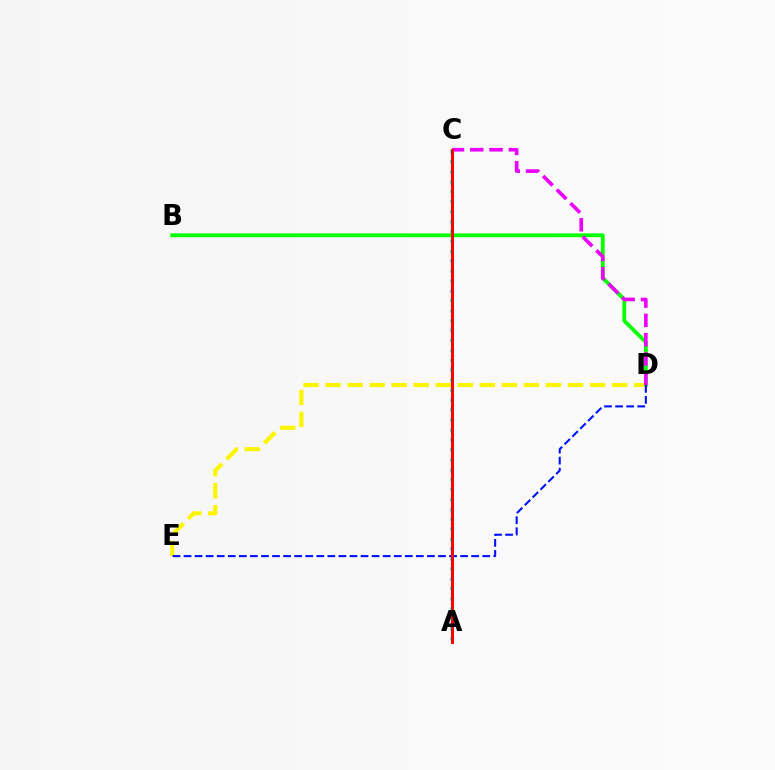{('B', 'D'): [{'color': '#08ff00', 'line_style': 'solid', 'thickness': 2.74}], ('D', 'E'): [{'color': '#fcf500', 'line_style': 'dashed', 'thickness': 2.99}, {'color': '#0010ff', 'line_style': 'dashed', 'thickness': 1.5}], ('A', 'C'): [{'color': '#00fff6', 'line_style': 'dotted', 'thickness': 2.7}, {'color': '#ff0000', 'line_style': 'solid', 'thickness': 2.18}], ('C', 'D'): [{'color': '#ee00ff', 'line_style': 'dashed', 'thickness': 2.62}]}